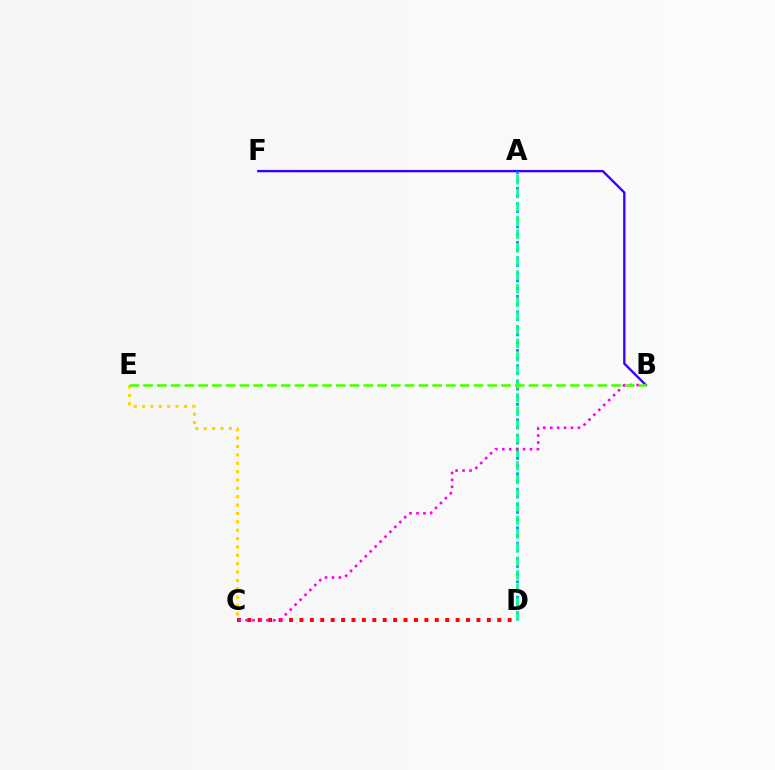{('B', 'F'): [{'color': '#3700ff', 'line_style': 'solid', 'thickness': 1.69}], ('C', 'D'): [{'color': '#ff0000', 'line_style': 'dotted', 'thickness': 2.83}], ('C', 'E'): [{'color': '#ffd500', 'line_style': 'dotted', 'thickness': 2.27}], ('A', 'D'): [{'color': '#009eff', 'line_style': 'dotted', 'thickness': 2.1}, {'color': '#00ff86', 'line_style': 'dashed', 'thickness': 1.85}], ('B', 'C'): [{'color': '#ff00ed', 'line_style': 'dotted', 'thickness': 1.88}], ('B', 'E'): [{'color': '#4fff00', 'line_style': 'dashed', 'thickness': 1.87}]}